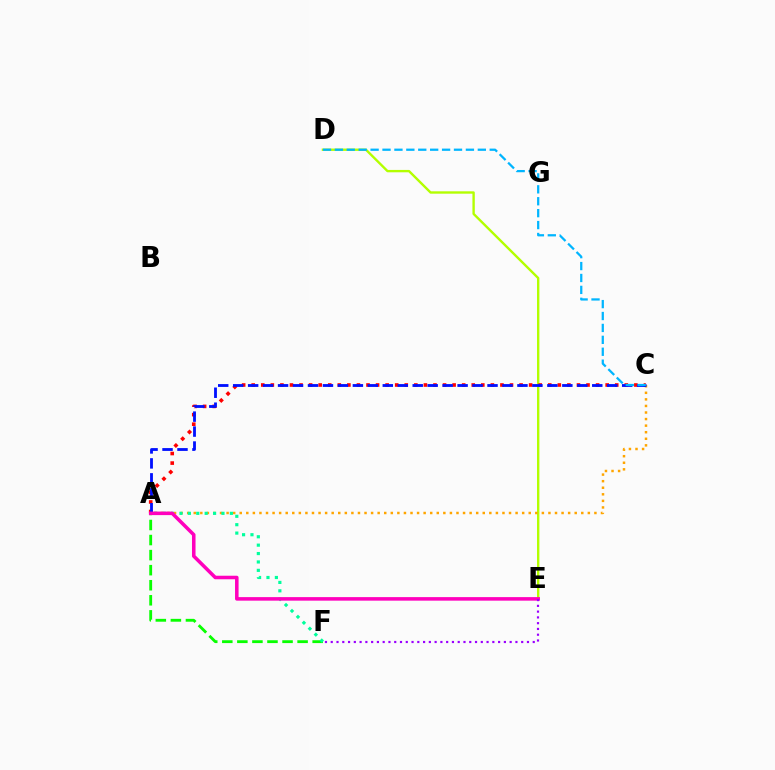{('D', 'E'): [{'color': '#b3ff00', 'line_style': 'solid', 'thickness': 1.71}], ('A', 'C'): [{'color': '#ffa500', 'line_style': 'dotted', 'thickness': 1.78}, {'color': '#ff0000', 'line_style': 'dotted', 'thickness': 2.6}, {'color': '#0010ff', 'line_style': 'dashed', 'thickness': 2.03}], ('A', 'F'): [{'color': '#08ff00', 'line_style': 'dashed', 'thickness': 2.05}, {'color': '#00ff9d', 'line_style': 'dotted', 'thickness': 2.28}], ('C', 'D'): [{'color': '#00b5ff', 'line_style': 'dashed', 'thickness': 1.62}], ('A', 'E'): [{'color': '#ff00bd', 'line_style': 'solid', 'thickness': 2.55}], ('E', 'F'): [{'color': '#9b00ff', 'line_style': 'dotted', 'thickness': 1.57}]}